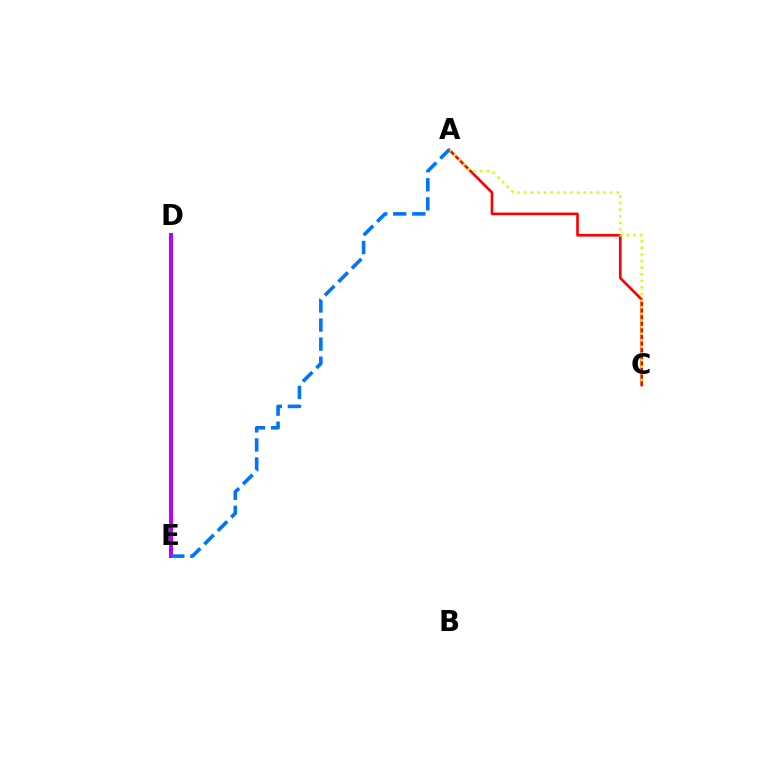{('D', 'E'): [{'color': '#00ff5c', 'line_style': 'dashed', 'thickness': 1.58}, {'color': '#b900ff', 'line_style': 'solid', 'thickness': 2.87}], ('A', 'C'): [{'color': '#ff0000', 'line_style': 'solid', 'thickness': 1.9}, {'color': '#d1ff00', 'line_style': 'dotted', 'thickness': 1.79}], ('A', 'E'): [{'color': '#0074ff', 'line_style': 'dashed', 'thickness': 2.59}]}